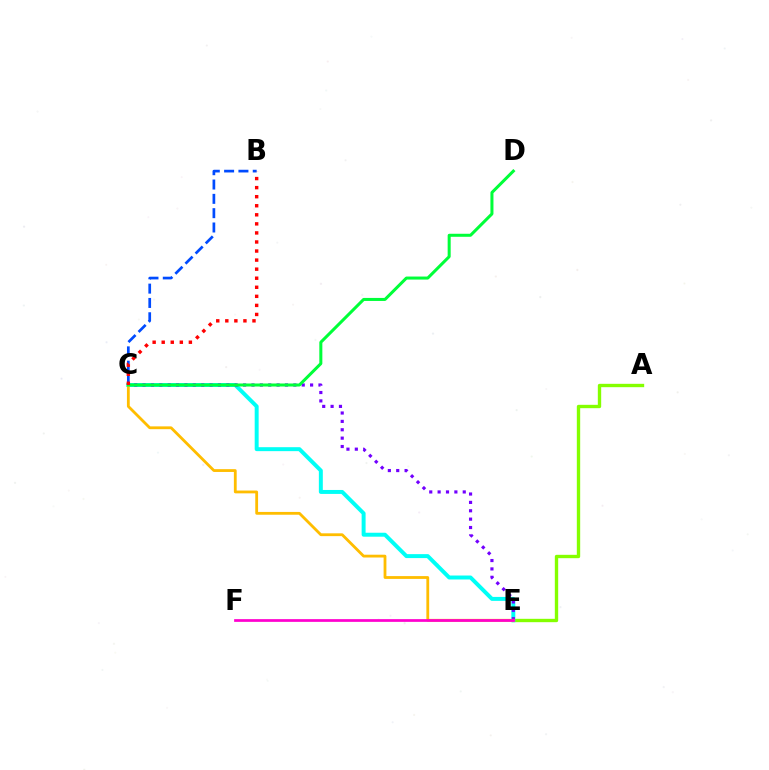{('A', 'E'): [{'color': '#84ff00', 'line_style': 'solid', 'thickness': 2.42}], ('C', 'E'): [{'color': '#00fff6', 'line_style': 'solid', 'thickness': 2.85}, {'color': '#7200ff', 'line_style': 'dotted', 'thickness': 2.28}, {'color': '#ffbd00', 'line_style': 'solid', 'thickness': 2.02}], ('B', 'C'): [{'color': '#004bff', 'line_style': 'dashed', 'thickness': 1.95}, {'color': '#ff0000', 'line_style': 'dotted', 'thickness': 2.46}], ('E', 'F'): [{'color': '#ff00cf', 'line_style': 'solid', 'thickness': 1.96}], ('C', 'D'): [{'color': '#00ff39', 'line_style': 'solid', 'thickness': 2.18}]}